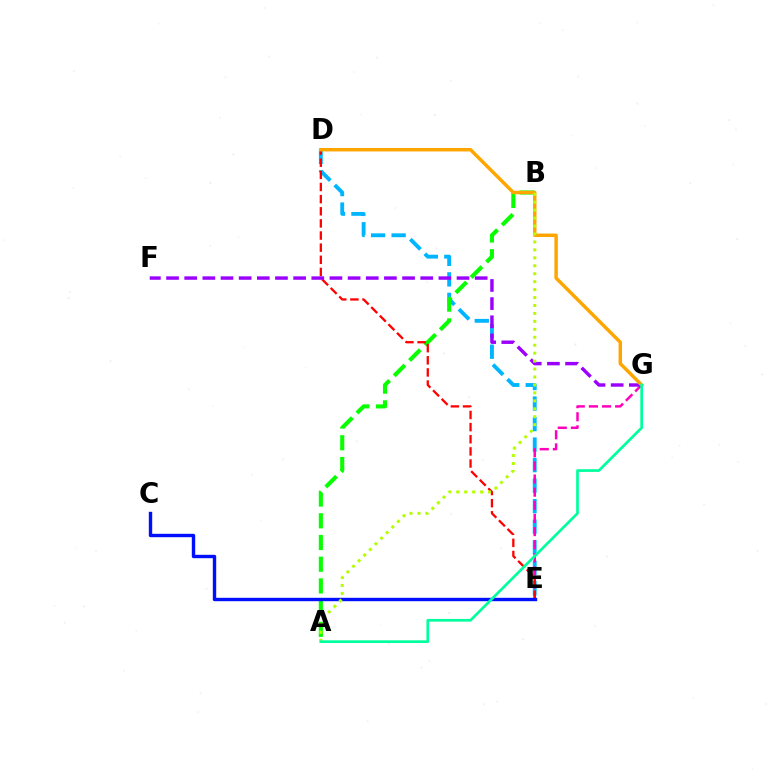{('D', 'E'): [{'color': '#00b5ff', 'line_style': 'dashed', 'thickness': 2.79}, {'color': '#ff0000', 'line_style': 'dashed', 'thickness': 1.65}], ('A', 'B'): [{'color': '#08ff00', 'line_style': 'dashed', 'thickness': 2.95}, {'color': '#b3ff00', 'line_style': 'dotted', 'thickness': 2.16}], ('E', 'G'): [{'color': '#ff00bd', 'line_style': 'dashed', 'thickness': 1.78}], ('F', 'G'): [{'color': '#9b00ff', 'line_style': 'dashed', 'thickness': 2.47}], ('C', 'E'): [{'color': '#0010ff', 'line_style': 'solid', 'thickness': 2.44}], ('D', 'G'): [{'color': '#ffa500', 'line_style': 'solid', 'thickness': 2.49}], ('A', 'G'): [{'color': '#00ff9d', 'line_style': 'solid', 'thickness': 1.94}]}